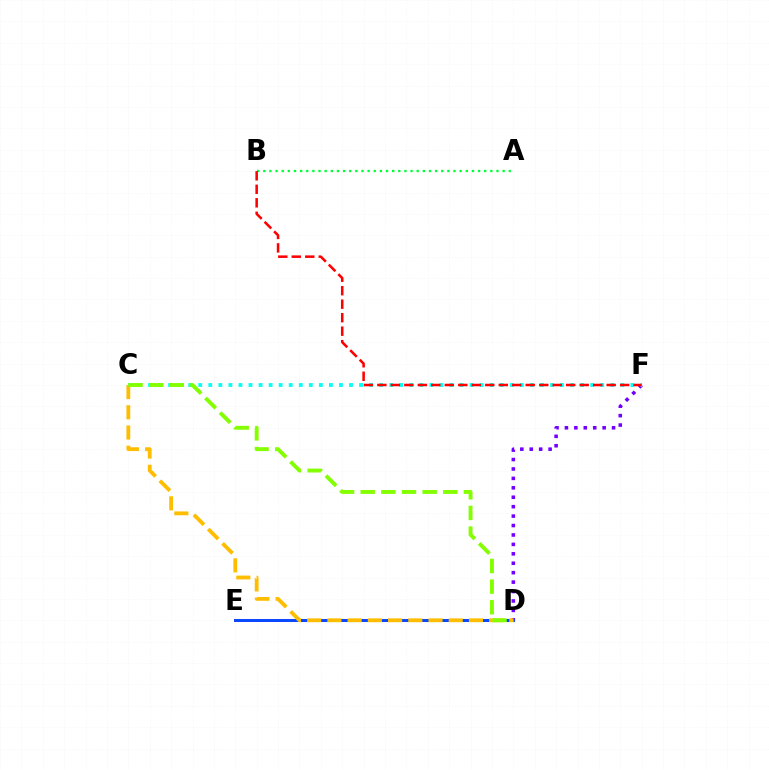{('D', 'E'): [{'color': '#ff00cf', 'line_style': 'solid', 'thickness': 2.04}, {'color': '#004bff', 'line_style': 'solid', 'thickness': 2.07}], ('A', 'B'): [{'color': '#00ff39', 'line_style': 'dotted', 'thickness': 1.67}], ('D', 'F'): [{'color': '#7200ff', 'line_style': 'dotted', 'thickness': 2.56}], ('C', 'F'): [{'color': '#00fff6', 'line_style': 'dotted', 'thickness': 2.73}], ('C', 'D'): [{'color': '#ffbd00', 'line_style': 'dashed', 'thickness': 2.75}, {'color': '#84ff00', 'line_style': 'dashed', 'thickness': 2.8}], ('B', 'F'): [{'color': '#ff0000', 'line_style': 'dashed', 'thickness': 1.83}]}